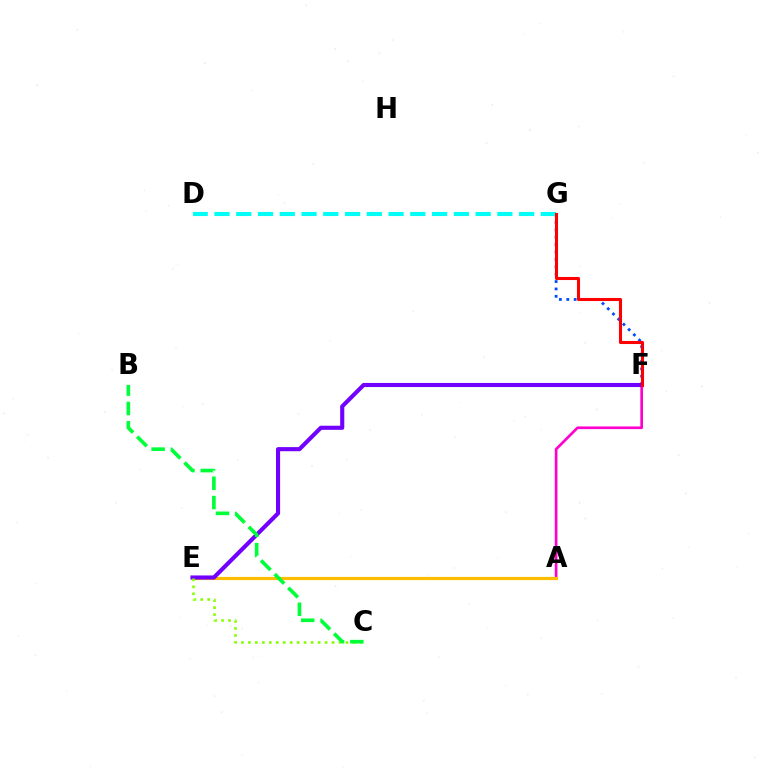{('A', 'F'): [{'color': '#ff00cf', 'line_style': 'solid', 'thickness': 1.93}], ('A', 'E'): [{'color': '#ffbd00', 'line_style': 'solid', 'thickness': 2.28}], ('F', 'G'): [{'color': '#004bff', 'line_style': 'dotted', 'thickness': 2.01}, {'color': '#ff0000', 'line_style': 'solid', 'thickness': 2.21}], ('E', 'F'): [{'color': '#7200ff', 'line_style': 'solid', 'thickness': 2.96}], ('C', 'E'): [{'color': '#84ff00', 'line_style': 'dotted', 'thickness': 1.89}], ('B', 'C'): [{'color': '#00ff39', 'line_style': 'dashed', 'thickness': 2.63}], ('D', 'G'): [{'color': '#00fff6', 'line_style': 'dashed', 'thickness': 2.96}]}